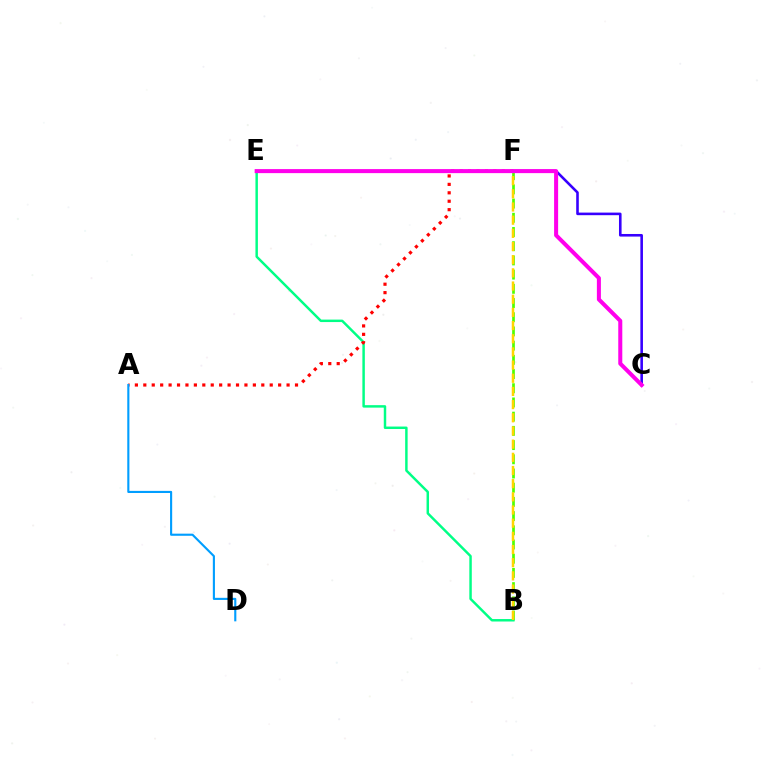{('B', 'F'): [{'color': '#4fff00', 'line_style': 'dashed', 'thickness': 1.93}, {'color': '#ffd500', 'line_style': 'dashed', 'thickness': 1.79}], ('B', 'E'): [{'color': '#00ff86', 'line_style': 'solid', 'thickness': 1.77}], ('A', 'F'): [{'color': '#ff0000', 'line_style': 'dotted', 'thickness': 2.29}], ('C', 'F'): [{'color': '#3700ff', 'line_style': 'solid', 'thickness': 1.87}], ('A', 'D'): [{'color': '#009eff', 'line_style': 'solid', 'thickness': 1.53}], ('C', 'E'): [{'color': '#ff00ed', 'line_style': 'solid', 'thickness': 2.9}]}